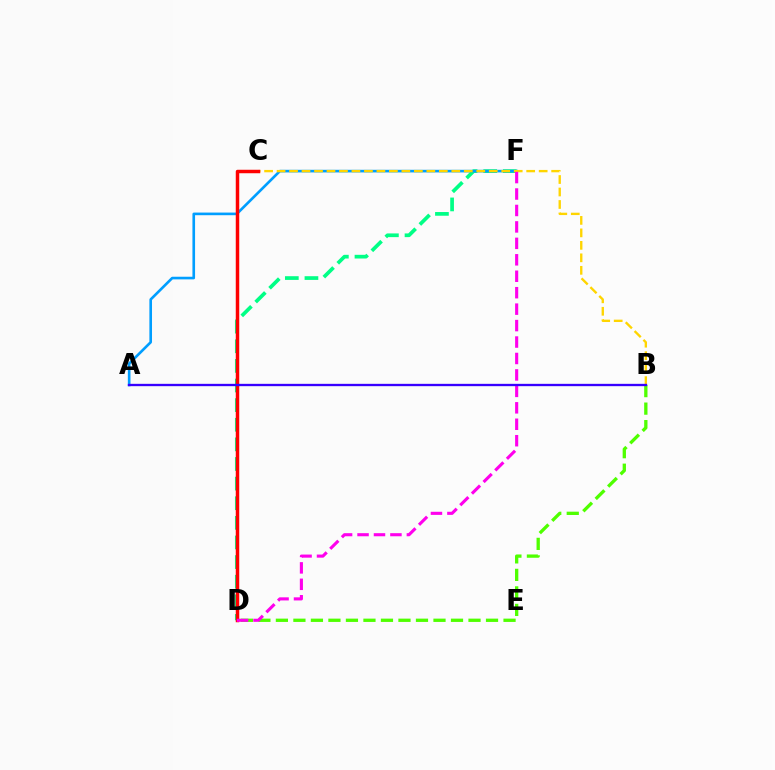{('D', 'F'): [{'color': '#00ff86', 'line_style': 'dashed', 'thickness': 2.67}, {'color': '#ff00ed', 'line_style': 'dashed', 'thickness': 2.23}], ('A', 'F'): [{'color': '#009eff', 'line_style': 'solid', 'thickness': 1.9}], ('B', 'D'): [{'color': '#4fff00', 'line_style': 'dashed', 'thickness': 2.38}], ('B', 'C'): [{'color': '#ffd500', 'line_style': 'dashed', 'thickness': 1.7}], ('C', 'D'): [{'color': '#ff0000', 'line_style': 'solid', 'thickness': 2.5}], ('A', 'B'): [{'color': '#3700ff', 'line_style': 'solid', 'thickness': 1.68}]}